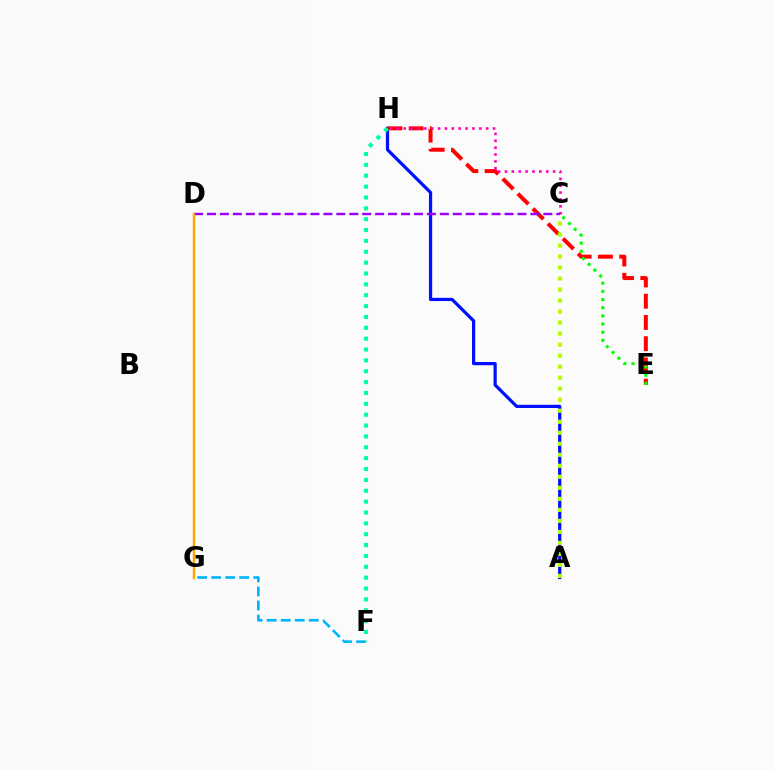{('A', 'H'): [{'color': '#0010ff', 'line_style': 'solid', 'thickness': 2.32}], ('E', 'H'): [{'color': '#ff0000', 'line_style': 'dashed', 'thickness': 2.88}], ('A', 'C'): [{'color': '#b3ff00', 'line_style': 'dotted', 'thickness': 2.99}], ('C', 'H'): [{'color': '#ff00bd', 'line_style': 'dotted', 'thickness': 1.87}], ('F', 'G'): [{'color': '#00b5ff', 'line_style': 'dashed', 'thickness': 1.91}], ('C', 'E'): [{'color': '#08ff00', 'line_style': 'dotted', 'thickness': 2.22}], ('C', 'D'): [{'color': '#9b00ff', 'line_style': 'dashed', 'thickness': 1.76}], ('F', 'H'): [{'color': '#00ff9d', 'line_style': 'dotted', 'thickness': 2.95}], ('D', 'G'): [{'color': '#ffa500', 'line_style': 'solid', 'thickness': 1.77}]}